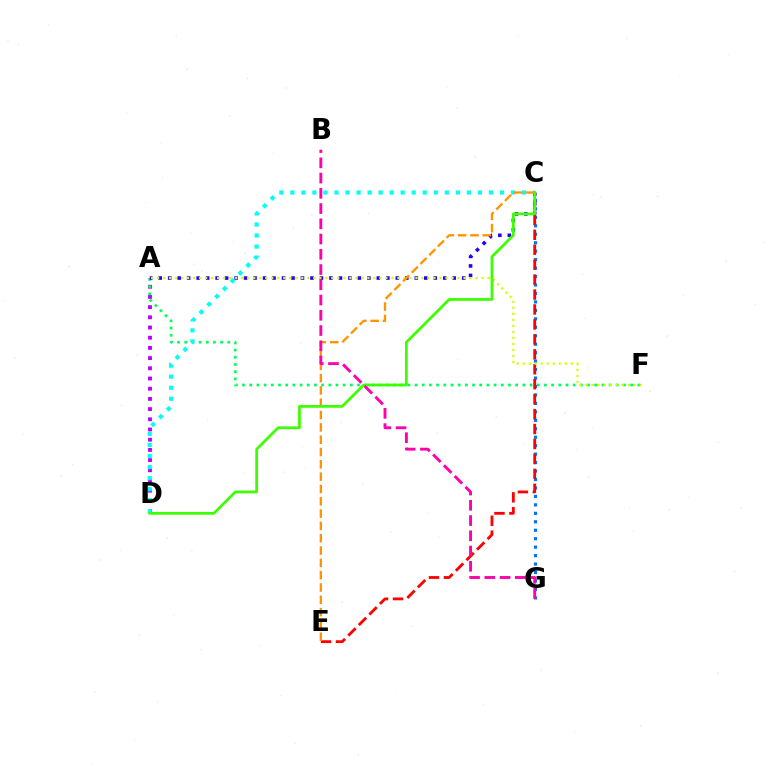{('C', 'G'): [{'color': '#0074ff', 'line_style': 'dotted', 'thickness': 2.3}], ('A', 'D'): [{'color': '#b900ff', 'line_style': 'dotted', 'thickness': 2.77}], ('A', 'F'): [{'color': '#00ff5c', 'line_style': 'dotted', 'thickness': 1.95}, {'color': '#d1ff00', 'line_style': 'dotted', 'thickness': 1.63}], ('A', 'C'): [{'color': '#2500ff', 'line_style': 'dotted', 'thickness': 2.58}], ('C', 'D'): [{'color': '#00fff6', 'line_style': 'dotted', 'thickness': 3.0}, {'color': '#3dff00', 'line_style': 'solid', 'thickness': 1.98}], ('C', 'E'): [{'color': '#ff0000', 'line_style': 'dashed', 'thickness': 2.03}, {'color': '#ff9400', 'line_style': 'dashed', 'thickness': 1.67}], ('B', 'G'): [{'color': '#ff00ac', 'line_style': 'dashed', 'thickness': 2.07}]}